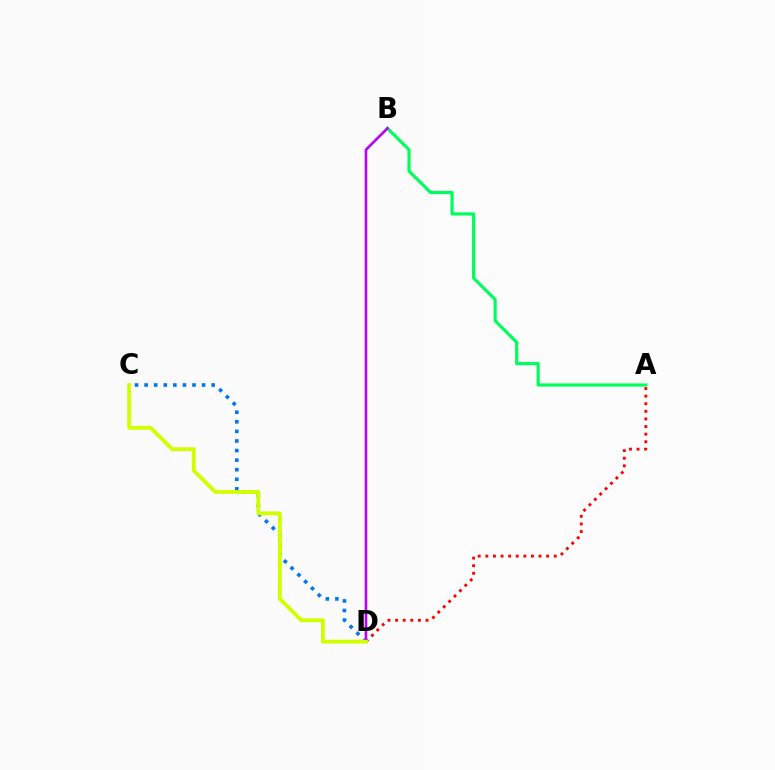{('A', 'D'): [{'color': '#ff0000', 'line_style': 'dotted', 'thickness': 2.07}], ('C', 'D'): [{'color': '#0074ff', 'line_style': 'dotted', 'thickness': 2.6}, {'color': '#d1ff00', 'line_style': 'solid', 'thickness': 2.77}], ('A', 'B'): [{'color': '#00ff5c', 'line_style': 'solid', 'thickness': 2.29}], ('B', 'D'): [{'color': '#b900ff', 'line_style': 'solid', 'thickness': 1.89}]}